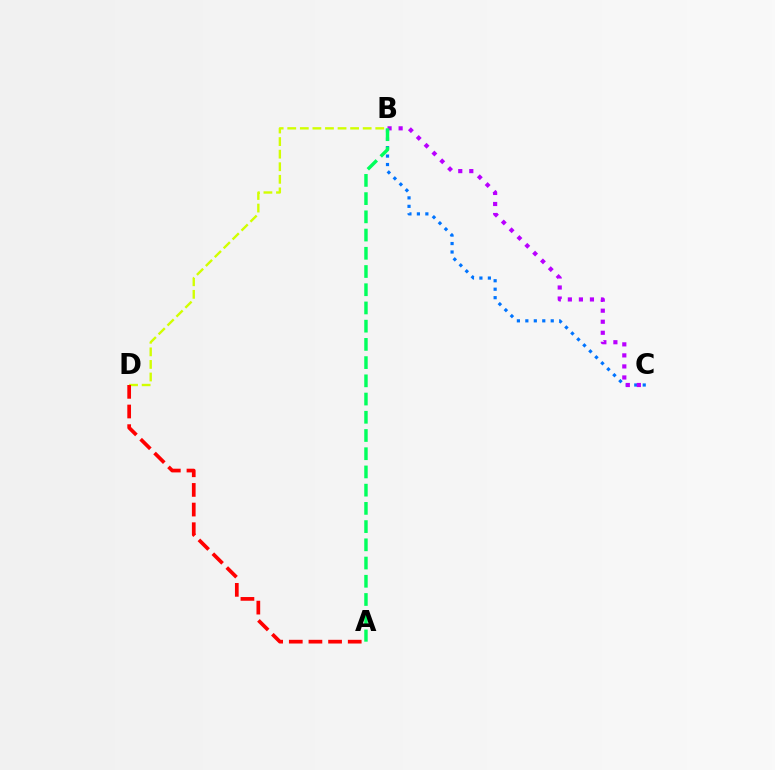{('B', 'D'): [{'color': '#d1ff00', 'line_style': 'dashed', 'thickness': 1.71}], ('B', 'C'): [{'color': '#0074ff', 'line_style': 'dotted', 'thickness': 2.3}, {'color': '#b900ff', 'line_style': 'dotted', 'thickness': 3.0}], ('A', 'D'): [{'color': '#ff0000', 'line_style': 'dashed', 'thickness': 2.67}], ('A', 'B'): [{'color': '#00ff5c', 'line_style': 'dashed', 'thickness': 2.48}]}